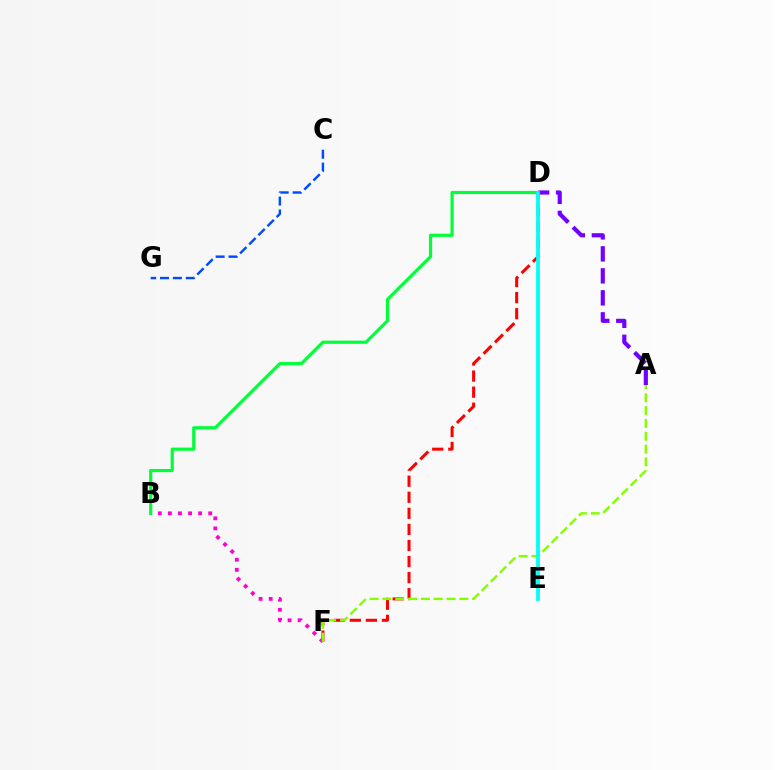{('D', 'F'): [{'color': '#ff0000', 'line_style': 'dashed', 'thickness': 2.18}], ('B', 'F'): [{'color': '#ff00cf', 'line_style': 'dotted', 'thickness': 2.74}], ('B', 'D'): [{'color': '#00ff39', 'line_style': 'solid', 'thickness': 2.29}], ('C', 'G'): [{'color': '#004bff', 'line_style': 'dashed', 'thickness': 1.75}], ('D', 'E'): [{'color': '#ffbd00', 'line_style': 'dotted', 'thickness': 1.78}, {'color': '#00fff6', 'line_style': 'solid', 'thickness': 2.7}], ('A', 'F'): [{'color': '#84ff00', 'line_style': 'dashed', 'thickness': 1.74}], ('A', 'D'): [{'color': '#7200ff', 'line_style': 'dashed', 'thickness': 2.99}]}